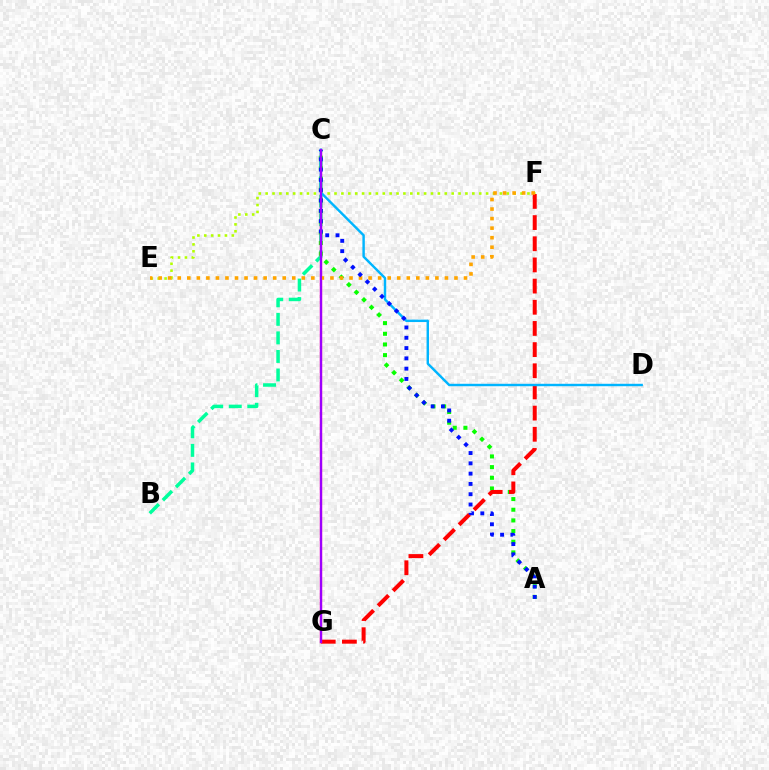{('E', 'F'): [{'color': '#b3ff00', 'line_style': 'dotted', 'thickness': 1.87}, {'color': '#ffa500', 'line_style': 'dotted', 'thickness': 2.59}], ('B', 'C'): [{'color': '#00ff9d', 'line_style': 'dashed', 'thickness': 2.52}], ('A', 'C'): [{'color': '#08ff00', 'line_style': 'dotted', 'thickness': 2.9}, {'color': '#0010ff', 'line_style': 'dotted', 'thickness': 2.8}], ('F', 'G'): [{'color': '#ff0000', 'line_style': 'dashed', 'thickness': 2.88}], ('C', 'G'): [{'color': '#ff00bd', 'line_style': 'solid', 'thickness': 1.76}, {'color': '#9b00ff', 'line_style': 'solid', 'thickness': 1.5}], ('C', 'D'): [{'color': '#00b5ff', 'line_style': 'solid', 'thickness': 1.75}]}